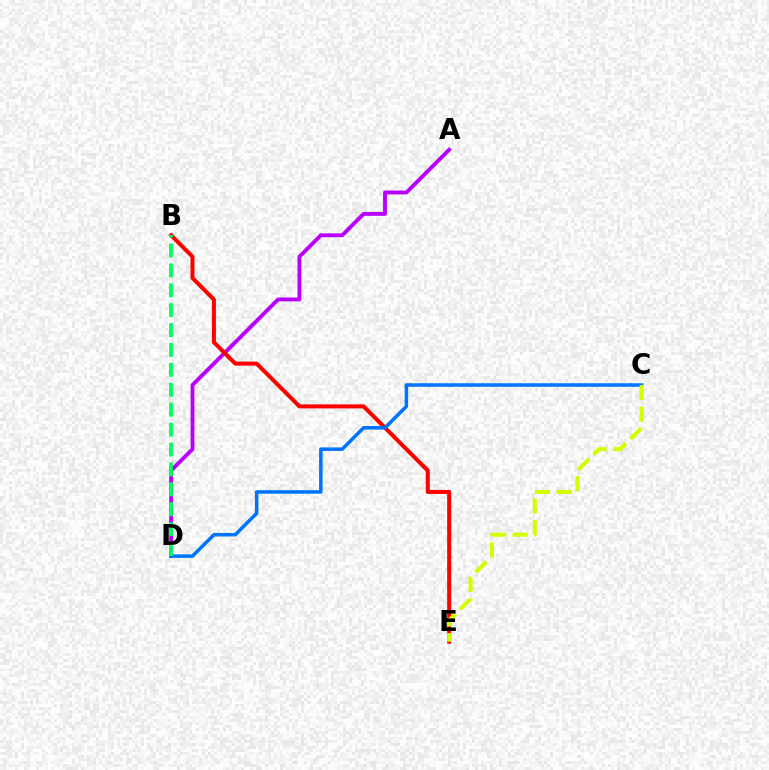{('A', 'D'): [{'color': '#b900ff', 'line_style': 'solid', 'thickness': 2.79}], ('B', 'E'): [{'color': '#ff0000', 'line_style': 'solid', 'thickness': 2.9}], ('C', 'D'): [{'color': '#0074ff', 'line_style': 'solid', 'thickness': 2.53}], ('C', 'E'): [{'color': '#d1ff00', 'line_style': 'dashed', 'thickness': 2.95}], ('B', 'D'): [{'color': '#00ff5c', 'line_style': 'dashed', 'thickness': 2.7}]}